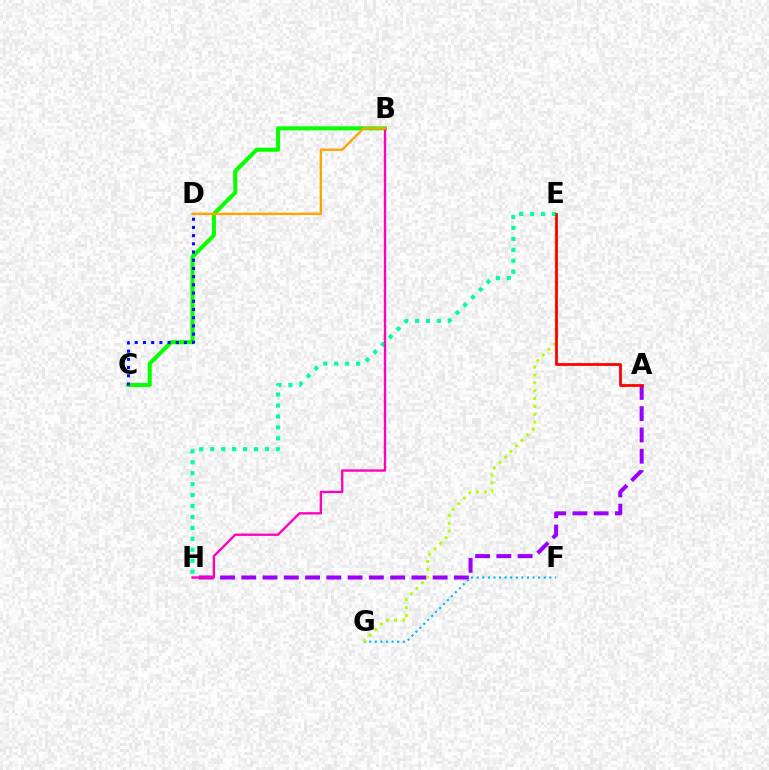{('E', 'H'): [{'color': '#00ff9d', 'line_style': 'dotted', 'thickness': 2.97}], ('A', 'H'): [{'color': '#9b00ff', 'line_style': 'dashed', 'thickness': 2.89}], ('F', 'G'): [{'color': '#00b5ff', 'line_style': 'dotted', 'thickness': 1.52}], ('B', 'C'): [{'color': '#08ff00', 'line_style': 'solid', 'thickness': 2.91}], ('B', 'H'): [{'color': '#ff00bd', 'line_style': 'solid', 'thickness': 1.69}], ('E', 'G'): [{'color': '#b3ff00', 'line_style': 'dotted', 'thickness': 2.13}], ('B', 'D'): [{'color': '#ffa500', 'line_style': 'solid', 'thickness': 1.7}], ('A', 'E'): [{'color': '#ff0000', 'line_style': 'solid', 'thickness': 2.0}], ('C', 'D'): [{'color': '#0010ff', 'line_style': 'dotted', 'thickness': 2.23}]}